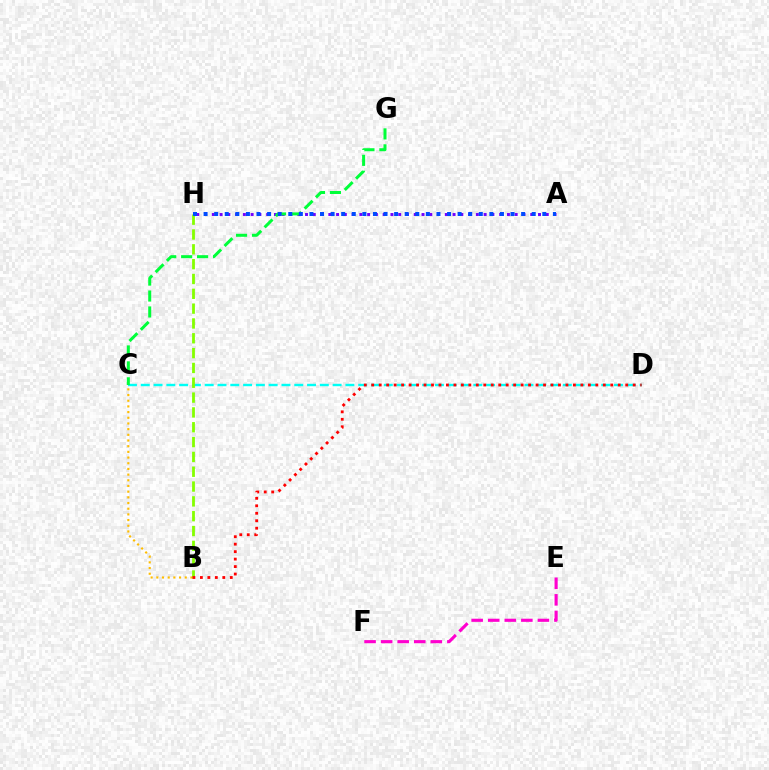{('C', 'D'): [{'color': '#00fff6', 'line_style': 'dashed', 'thickness': 1.74}], ('A', 'H'): [{'color': '#7200ff', 'line_style': 'dotted', 'thickness': 2.11}, {'color': '#004bff', 'line_style': 'dotted', 'thickness': 2.88}], ('C', 'G'): [{'color': '#00ff39', 'line_style': 'dashed', 'thickness': 2.17}], ('B', 'H'): [{'color': '#84ff00', 'line_style': 'dashed', 'thickness': 2.01}], ('E', 'F'): [{'color': '#ff00cf', 'line_style': 'dashed', 'thickness': 2.25}], ('B', 'C'): [{'color': '#ffbd00', 'line_style': 'dotted', 'thickness': 1.54}], ('B', 'D'): [{'color': '#ff0000', 'line_style': 'dotted', 'thickness': 2.03}]}